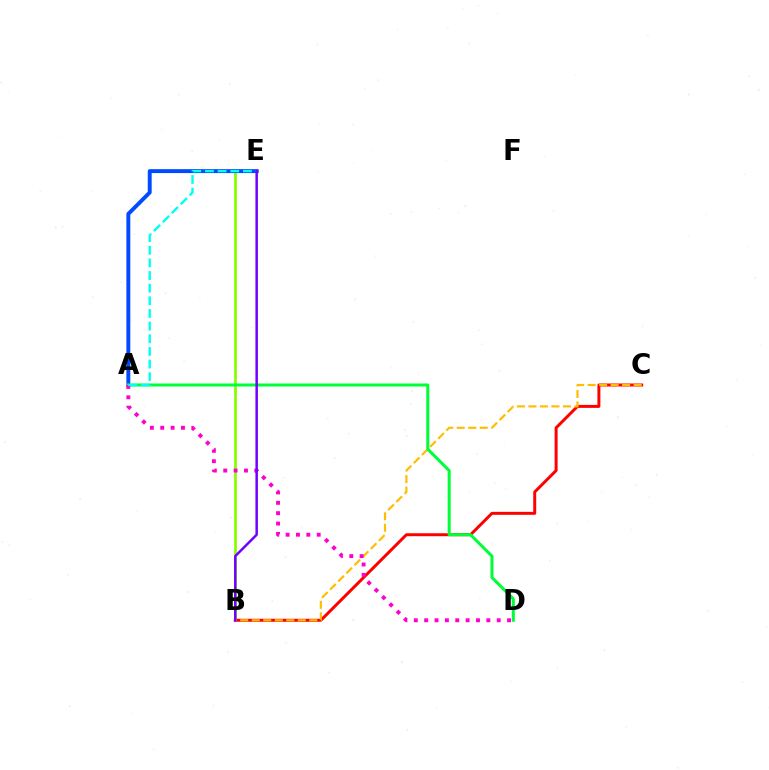{('B', 'E'): [{'color': '#84ff00', 'line_style': 'solid', 'thickness': 1.98}, {'color': '#7200ff', 'line_style': 'solid', 'thickness': 1.8}], ('A', 'E'): [{'color': '#004bff', 'line_style': 'solid', 'thickness': 2.82}, {'color': '#00fff6', 'line_style': 'dashed', 'thickness': 1.72}], ('B', 'C'): [{'color': '#ff0000', 'line_style': 'solid', 'thickness': 2.14}, {'color': '#ffbd00', 'line_style': 'dashed', 'thickness': 1.56}], ('A', 'D'): [{'color': '#00ff39', 'line_style': 'solid', 'thickness': 2.18}, {'color': '#ff00cf', 'line_style': 'dotted', 'thickness': 2.82}]}